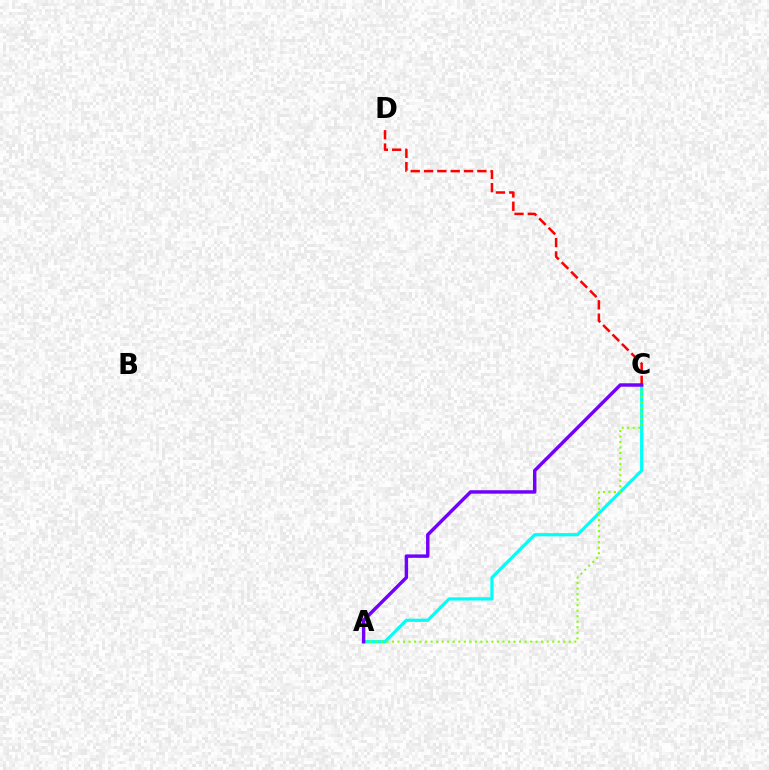{('A', 'C'): [{'color': '#00fff6', 'line_style': 'solid', 'thickness': 2.3}, {'color': '#84ff00', 'line_style': 'dotted', 'thickness': 1.5}, {'color': '#7200ff', 'line_style': 'solid', 'thickness': 2.48}], ('C', 'D'): [{'color': '#ff0000', 'line_style': 'dashed', 'thickness': 1.81}]}